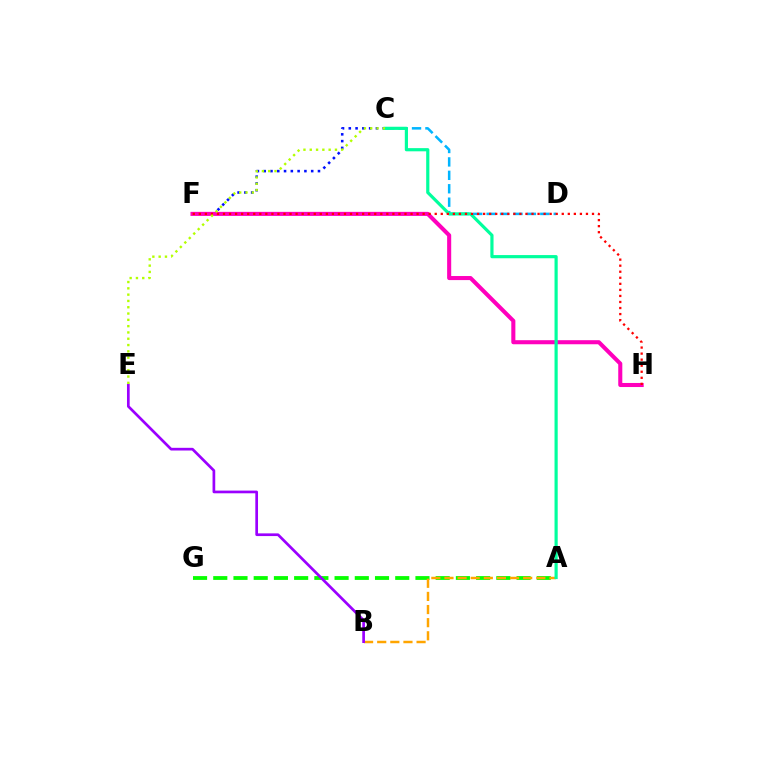{('A', 'G'): [{'color': '#08ff00', 'line_style': 'dashed', 'thickness': 2.75}], ('A', 'B'): [{'color': '#ffa500', 'line_style': 'dashed', 'thickness': 1.78}], ('C', 'D'): [{'color': '#00b5ff', 'line_style': 'dashed', 'thickness': 1.82}], ('B', 'E'): [{'color': '#9b00ff', 'line_style': 'solid', 'thickness': 1.94}], ('C', 'F'): [{'color': '#0010ff', 'line_style': 'dotted', 'thickness': 1.84}], ('F', 'H'): [{'color': '#ff00bd', 'line_style': 'solid', 'thickness': 2.93}, {'color': '#ff0000', 'line_style': 'dotted', 'thickness': 1.64}], ('A', 'C'): [{'color': '#00ff9d', 'line_style': 'solid', 'thickness': 2.29}], ('C', 'E'): [{'color': '#b3ff00', 'line_style': 'dotted', 'thickness': 1.71}]}